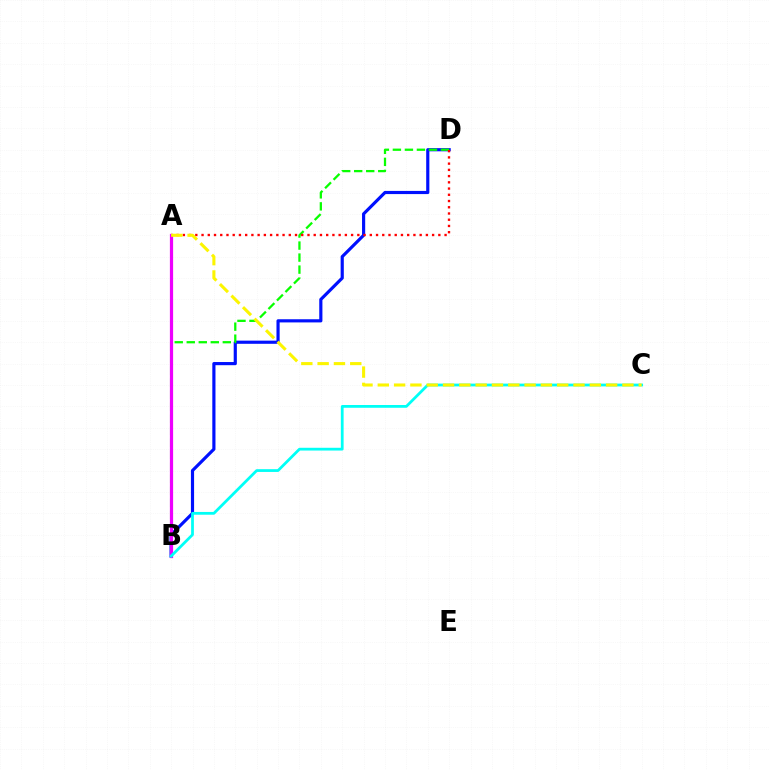{('B', 'D'): [{'color': '#0010ff', 'line_style': 'solid', 'thickness': 2.28}, {'color': '#08ff00', 'line_style': 'dashed', 'thickness': 1.63}], ('A', 'D'): [{'color': '#ff0000', 'line_style': 'dotted', 'thickness': 1.69}], ('A', 'B'): [{'color': '#ee00ff', 'line_style': 'solid', 'thickness': 2.31}], ('B', 'C'): [{'color': '#00fff6', 'line_style': 'solid', 'thickness': 1.99}], ('A', 'C'): [{'color': '#fcf500', 'line_style': 'dashed', 'thickness': 2.22}]}